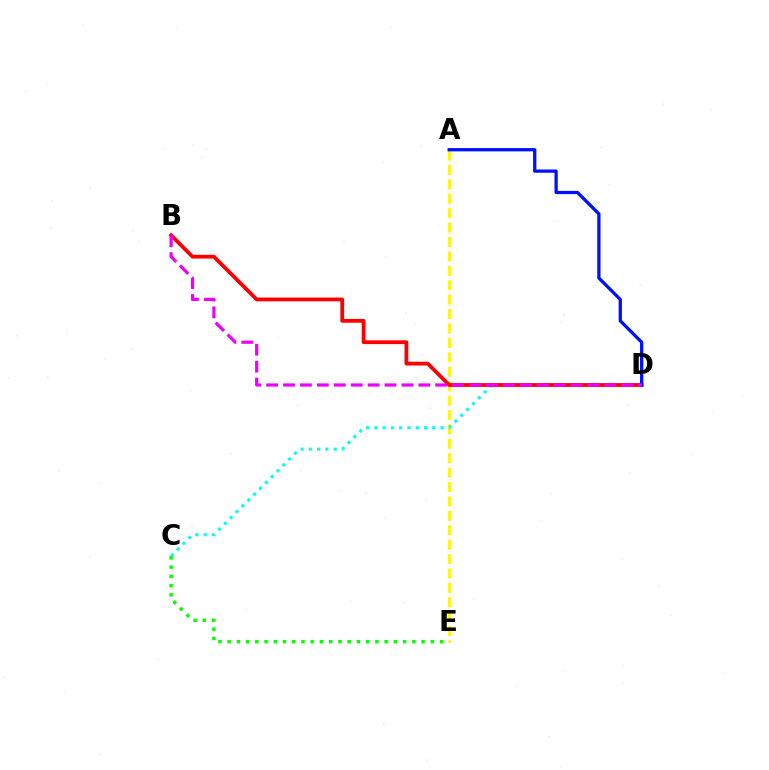{('A', 'E'): [{'color': '#fcf500', 'line_style': 'dashed', 'thickness': 1.96}], ('C', 'D'): [{'color': '#00fff6', 'line_style': 'dotted', 'thickness': 2.25}], ('B', 'D'): [{'color': '#ff0000', 'line_style': 'solid', 'thickness': 2.73}, {'color': '#ee00ff', 'line_style': 'dashed', 'thickness': 2.3}], ('A', 'D'): [{'color': '#0010ff', 'line_style': 'solid', 'thickness': 2.36}], ('C', 'E'): [{'color': '#08ff00', 'line_style': 'dotted', 'thickness': 2.51}]}